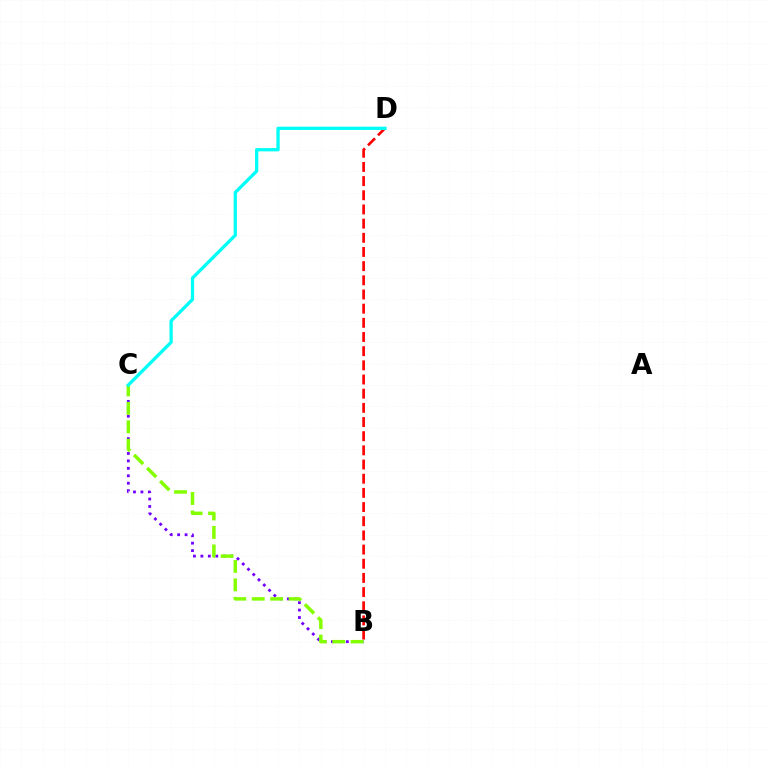{('B', 'D'): [{'color': '#ff0000', 'line_style': 'dashed', 'thickness': 1.93}], ('B', 'C'): [{'color': '#7200ff', 'line_style': 'dotted', 'thickness': 2.02}, {'color': '#84ff00', 'line_style': 'dashed', 'thickness': 2.51}], ('C', 'D'): [{'color': '#00fff6', 'line_style': 'solid', 'thickness': 2.35}]}